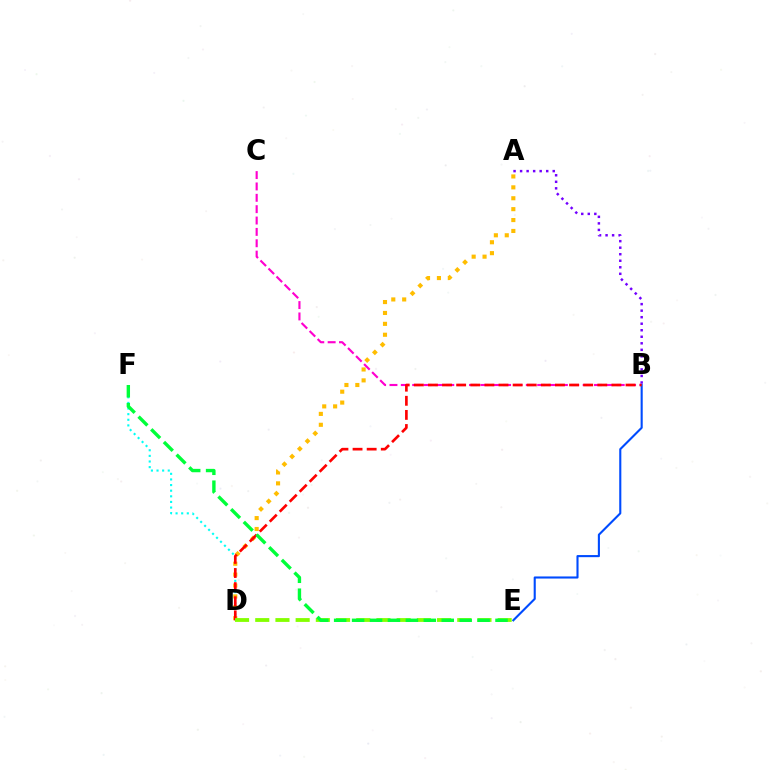{('B', 'C'): [{'color': '#ff00cf', 'line_style': 'dashed', 'thickness': 1.54}], ('D', 'F'): [{'color': '#00fff6', 'line_style': 'dotted', 'thickness': 1.53}], ('A', 'D'): [{'color': '#ffbd00', 'line_style': 'dotted', 'thickness': 2.96}], ('B', 'E'): [{'color': '#004bff', 'line_style': 'solid', 'thickness': 1.52}], ('B', 'D'): [{'color': '#ff0000', 'line_style': 'dashed', 'thickness': 1.92}], ('A', 'B'): [{'color': '#7200ff', 'line_style': 'dotted', 'thickness': 1.77}], ('D', 'E'): [{'color': '#84ff00', 'line_style': 'dashed', 'thickness': 2.74}], ('E', 'F'): [{'color': '#00ff39', 'line_style': 'dashed', 'thickness': 2.44}]}